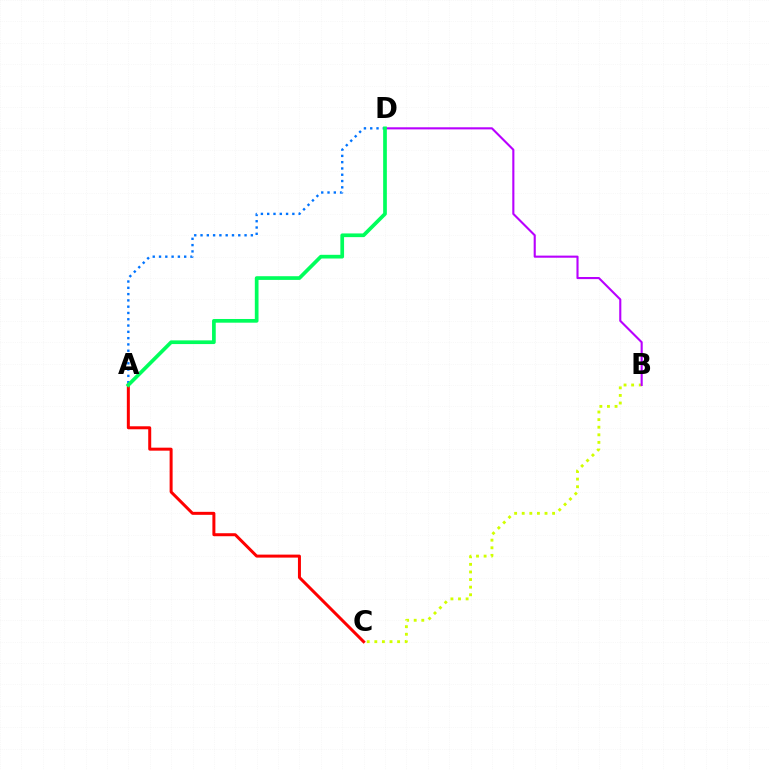{('A', 'D'): [{'color': '#0074ff', 'line_style': 'dotted', 'thickness': 1.71}, {'color': '#00ff5c', 'line_style': 'solid', 'thickness': 2.66}], ('B', 'C'): [{'color': '#d1ff00', 'line_style': 'dotted', 'thickness': 2.06}], ('A', 'C'): [{'color': '#ff0000', 'line_style': 'solid', 'thickness': 2.16}], ('B', 'D'): [{'color': '#b900ff', 'line_style': 'solid', 'thickness': 1.52}]}